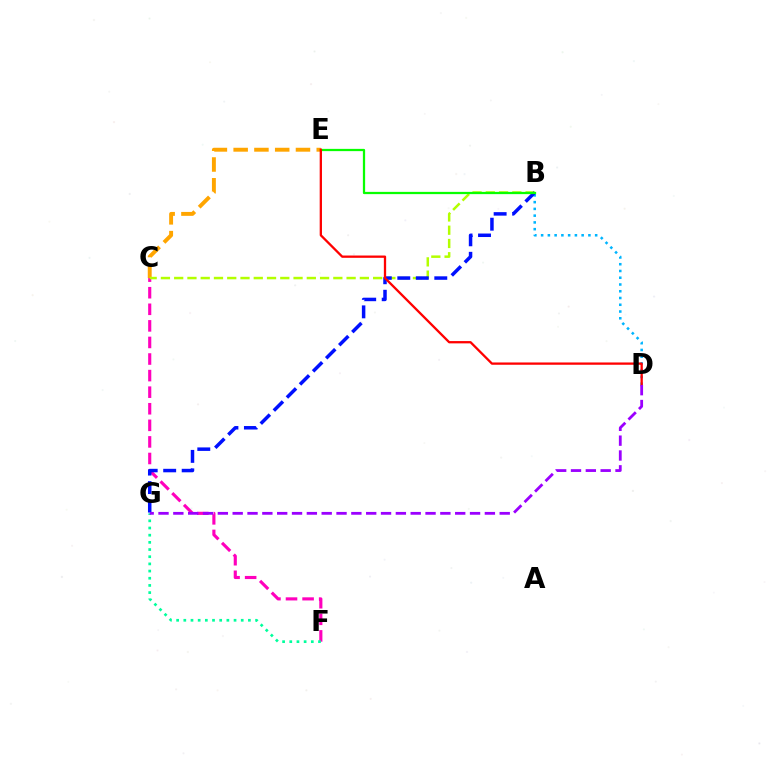{('C', 'F'): [{'color': '#ff00bd', 'line_style': 'dashed', 'thickness': 2.25}], ('C', 'E'): [{'color': '#ffa500', 'line_style': 'dashed', 'thickness': 2.82}], ('F', 'G'): [{'color': '#00ff9d', 'line_style': 'dotted', 'thickness': 1.95}], ('B', 'C'): [{'color': '#b3ff00', 'line_style': 'dashed', 'thickness': 1.8}], ('B', 'D'): [{'color': '#00b5ff', 'line_style': 'dotted', 'thickness': 1.84}], ('B', 'G'): [{'color': '#0010ff', 'line_style': 'dashed', 'thickness': 2.51}], ('B', 'E'): [{'color': '#08ff00', 'line_style': 'solid', 'thickness': 1.63}], ('D', 'E'): [{'color': '#ff0000', 'line_style': 'solid', 'thickness': 1.65}], ('D', 'G'): [{'color': '#9b00ff', 'line_style': 'dashed', 'thickness': 2.02}]}